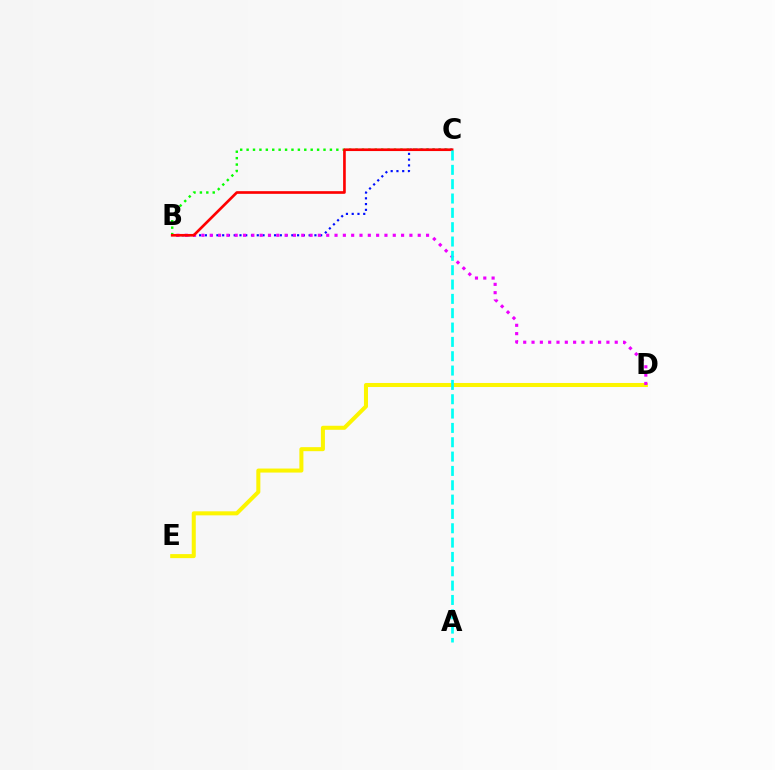{('B', 'C'): [{'color': '#0010ff', 'line_style': 'dotted', 'thickness': 1.57}, {'color': '#08ff00', 'line_style': 'dotted', 'thickness': 1.74}, {'color': '#ff0000', 'line_style': 'solid', 'thickness': 1.92}], ('D', 'E'): [{'color': '#fcf500', 'line_style': 'solid', 'thickness': 2.9}], ('B', 'D'): [{'color': '#ee00ff', 'line_style': 'dotted', 'thickness': 2.26}], ('A', 'C'): [{'color': '#00fff6', 'line_style': 'dashed', 'thickness': 1.95}]}